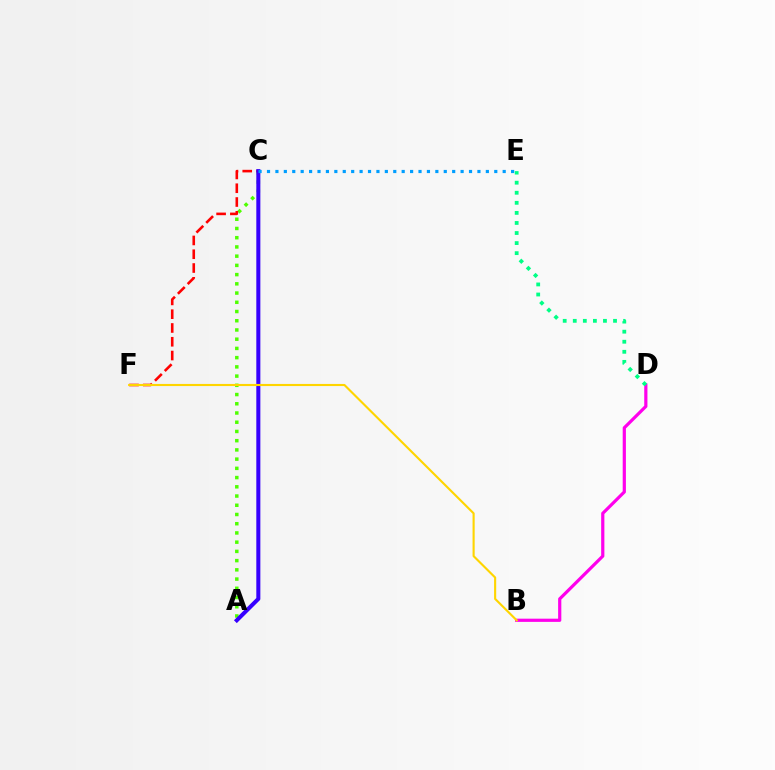{('A', 'C'): [{'color': '#4fff00', 'line_style': 'dotted', 'thickness': 2.51}, {'color': '#3700ff', 'line_style': 'solid', 'thickness': 2.91}], ('C', 'F'): [{'color': '#ff0000', 'line_style': 'dashed', 'thickness': 1.87}], ('B', 'D'): [{'color': '#ff00ed', 'line_style': 'solid', 'thickness': 2.31}], ('C', 'E'): [{'color': '#009eff', 'line_style': 'dotted', 'thickness': 2.29}], ('D', 'E'): [{'color': '#00ff86', 'line_style': 'dotted', 'thickness': 2.73}], ('B', 'F'): [{'color': '#ffd500', 'line_style': 'solid', 'thickness': 1.53}]}